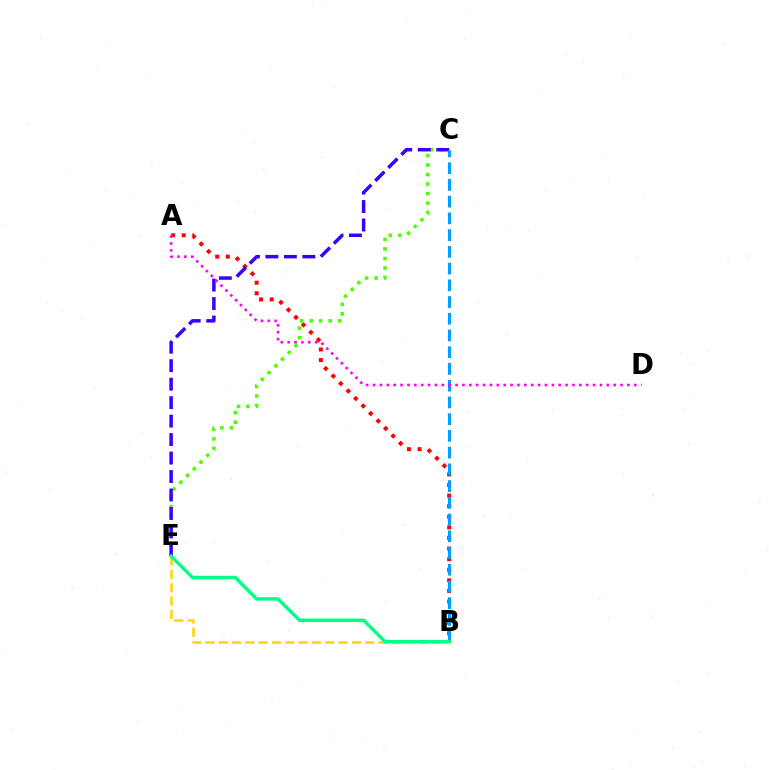{('A', 'B'): [{'color': '#ff0000', 'line_style': 'dotted', 'thickness': 2.88}], ('C', 'E'): [{'color': '#4fff00', 'line_style': 'dotted', 'thickness': 2.58}, {'color': '#3700ff', 'line_style': 'dashed', 'thickness': 2.51}], ('B', 'C'): [{'color': '#009eff', 'line_style': 'dashed', 'thickness': 2.27}], ('B', 'E'): [{'color': '#ffd500', 'line_style': 'dashed', 'thickness': 1.81}, {'color': '#00ff86', 'line_style': 'solid', 'thickness': 2.46}], ('A', 'D'): [{'color': '#ff00ed', 'line_style': 'dotted', 'thickness': 1.87}]}